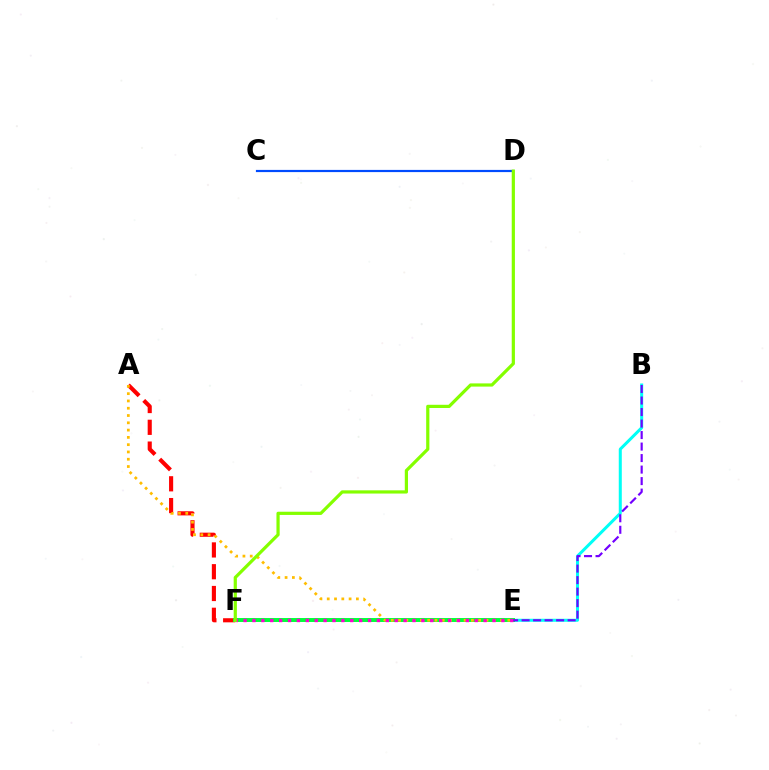{('B', 'E'): [{'color': '#00fff6', 'line_style': 'solid', 'thickness': 2.18}, {'color': '#7200ff', 'line_style': 'dashed', 'thickness': 1.56}], ('A', 'F'): [{'color': '#ff0000', 'line_style': 'dashed', 'thickness': 2.96}], ('E', 'F'): [{'color': '#00ff39', 'line_style': 'solid', 'thickness': 2.84}, {'color': '#ff00cf', 'line_style': 'dotted', 'thickness': 2.42}], ('A', 'E'): [{'color': '#ffbd00', 'line_style': 'dotted', 'thickness': 1.98}], ('C', 'D'): [{'color': '#004bff', 'line_style': 'solid', 'thickness': 1.58}], ('D', 'F'): [{'color': '#84ff00', 'line_style': 'solid', 'thickness': 2.31}]}